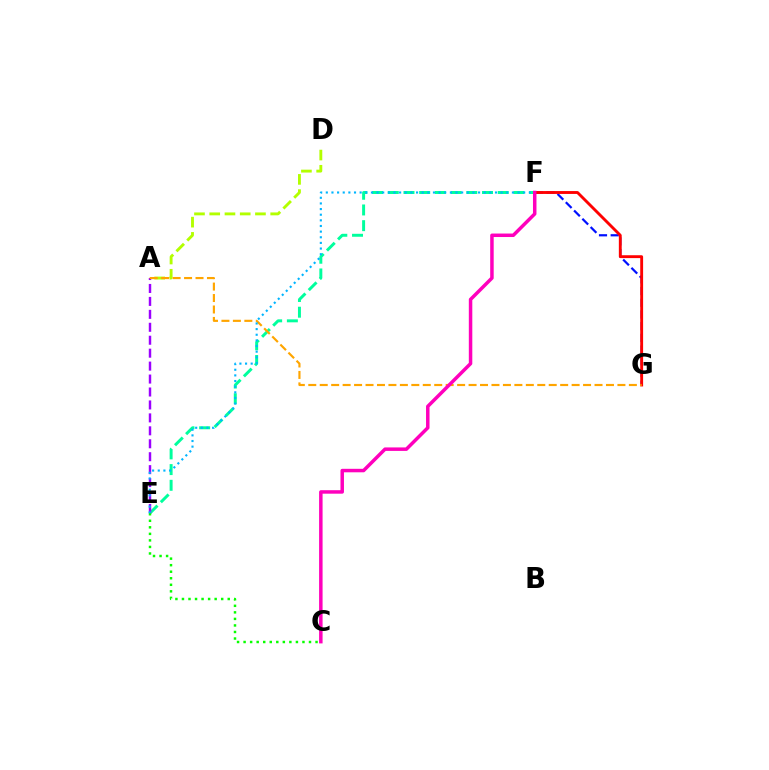{('A', 'D'): [{'color': '#b3ff00', 'line_style': 'dashed', 'thickness': 2.07}], ('E', 'F'): [{'color': '#00ff9d', 'line_style': 'dashed', 'thickness': 2.13}, {'color': '#00b5ff', 'line_style': 'dotted', 'thickness': 1.53}], ('A', 'E'): [{'color': '#9b00ff', 'line_style': 'dashed', 'thickness': 1.76}], ('F', 'G'): [{'color': '#0010ff', 'line_style': 'dashed', 'thickness': 1.59}, {'color': '#ff0000', 'line_style': 'solid', 'thickness': 2.07}], ('C', 'E'): [{'color': '#08ff00', 'line_style': 'dotted', 'thickness': 1.78}], ('A', 'G'): [{'color': '#ffa500', 'line_style': 'dashed', 'thickness': 1.56}], ('C', 'F'): [{'color': '#ff00bd', 'line_style': 'solid', 'thickness': 2.51}]}